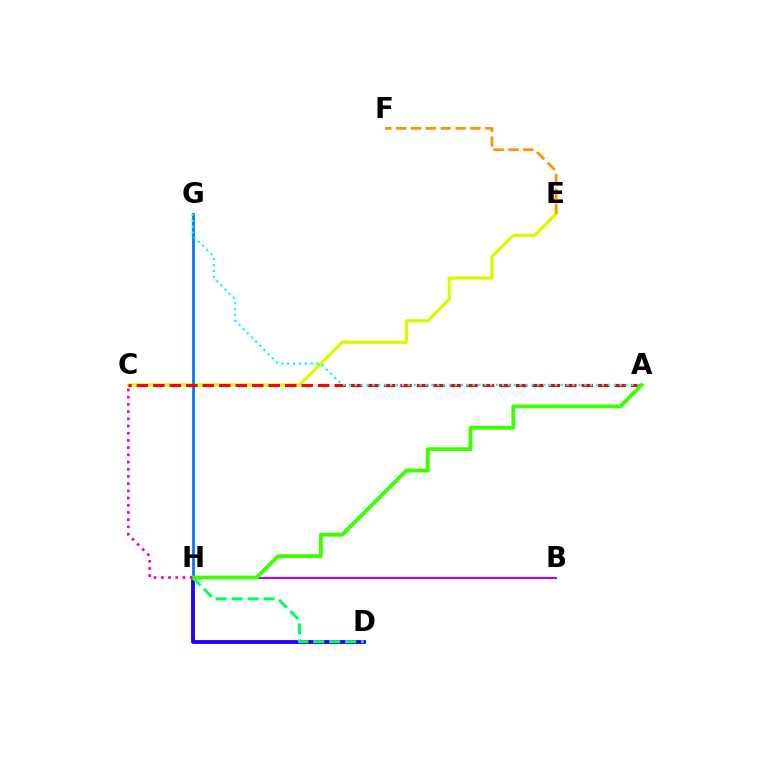{('C', 'E'): [{'color': '#d1ff00', 'line_style': 'solid', 'thickness': 2.35}], ('G', 'H'): [{'color': '#0074ff', 'line_style': 'solid', 'thickness': 1.97}], ('A', 'C'): [{'color': '#ff0000', 'line_style': 'dashed', 'thickness': 2.24}], ('B', 'H'): [{'color': '#b900ff', 'line_style': 'solid', 'thickness': 1.53}], ('A', 'G'): [{'color': '#00fff6', 'line_style': 'dotted', 'thickness': 1.6}], ('E', 'F'): [{'color': '#ff9400', 'line_style': 'dashed', 'thickness': 2.02}], ('D', 'H'): [{'color': '#2500ff', 'line_style': 'solid', 'thickness': 2.77}, {'color': '#00ff5c', 'line_style': 'dashed', 'thickness': 2.17}], ('A', 'H'): [{'color': '#3dff00', 'line_style': 'solid', 'thickness': 2.77}], ('C', 'H'): [{'color': '#ff00ac', 'line_style': 'dotted', 'thickness': 1.96}]}